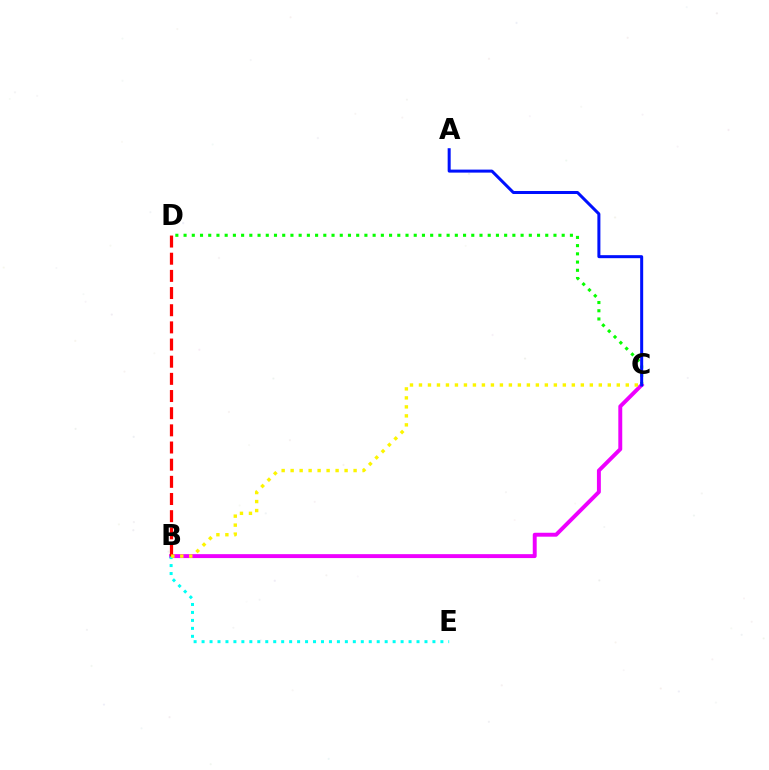{('C', 'D'): [{'color': '#08ff00', 'line_style': 'dotted', 'thickness': 2.23}], ('B', 'C'): [{'color': '#ee00ff', 'line_style': 'solid', 'thickness': 2.83}, {'color': '#fcf500', 'line_style': 'dotted', 'thickness': 2.44}], ('B', 'E'): [{'color': '#00fff6', 'line_style': 'dotted', 'thickness': 2.16}], ('A', 'C'): [{'color': '#0010ff', 'line_style': 'solid', 'thickness': 2.17}], ('B', 'D'): [{'color': '#ff0000', 'line_style': 'dashed', 'thickness': 2.33}]}